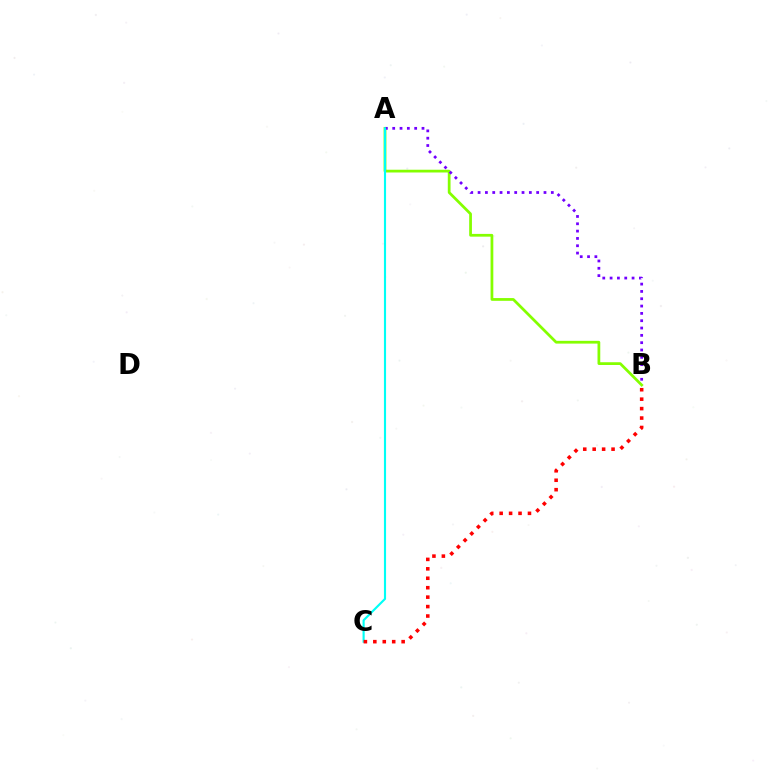{('A', 'B'): [{'color': '#84ff00', 'line_style': 'solid', 'thickness': 1.98}, {'color': '#7200ff', 'line_style': 'dotted', 'thickness': 1.99}], ('A', 'C'): [{'color': '#00fff6', 'line_style': 'solid', 'thickness': 1.54}], ('B', 'C'): [{'color': '#ff0000', 'line_style': 'dotted', 'thickness': 2.56}]}